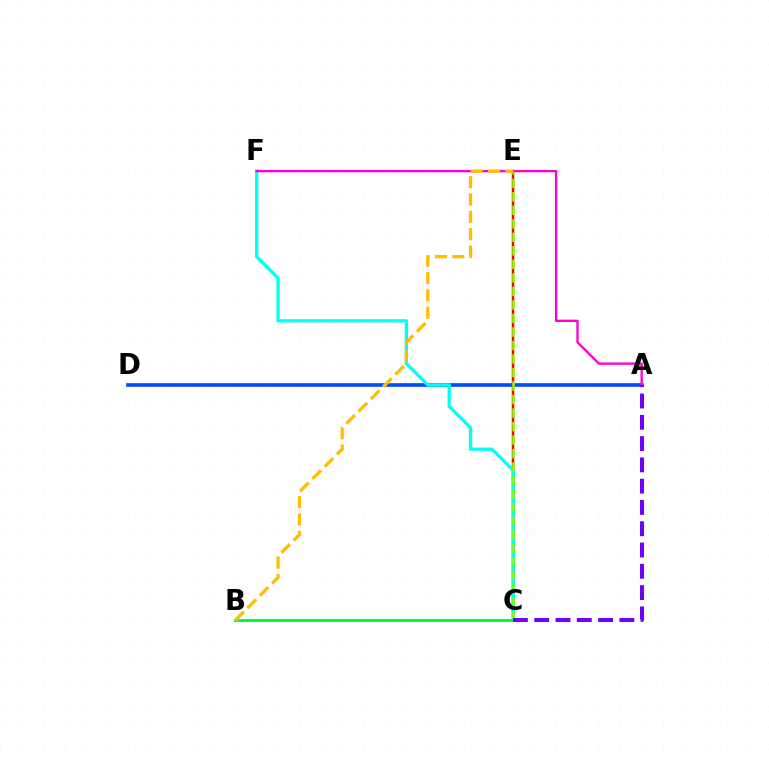{('A', 'D'): [{'color': '#004bff', 'line_style': 'solid', 'thickness': 2.62}], ('C', 'E'): [{'color': '#ff0000', 'line_style': 'solid', 'thickness': 1.8}, {'color': '#84ff00', 'line_style': 'dashed', 'thickness': 1.84}], ('C', 'F'): [{'color': '#00fff6', 'line_style': 'solid', 'thickness': 2.36}], ('B', 'C'): [{'color': '#00ff39', 'line_style': 'solid', 'thickness': 2.2}], ('A', 'F'): [{'color': '#ff00cf', 'line_style': 'solid', 'thickness': 1.68}], ('A', 'C'): [{'color': '#7200ff', 'line_style': 'dashed', 'thickness': 2.89}], ('B', 'E'): [{'color': '#ffbd00', 'line_style': 'dashed', 'thickness': 2.35}]}